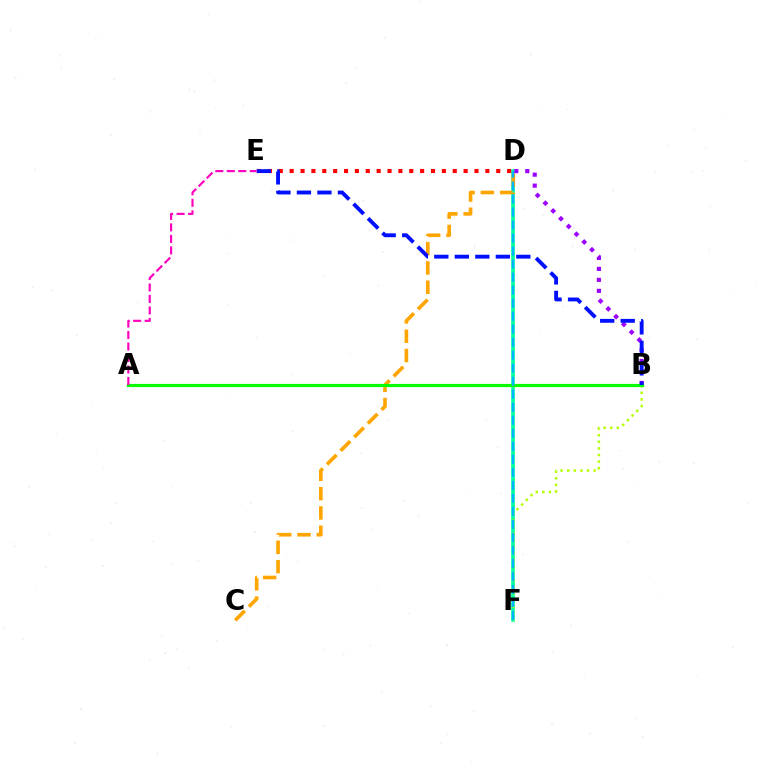{('D', 'F'): [{'color': '#00ff9d', 'line_style': 'solid', 'thickness': 2.58}, {'color': '#00b5ff', 'line_style': 'dashed', 'thickness': 1.77}], ('B', 'F'): [{'color': '#b3ff00', 'line_style': 'dotted', 'thickness': 1.79}], ('C', 'D'): [{'color': '#ffa500', 'line_style': 'dashed', 'thickness': 2.62}], ('D', 'E'): [{'color': '#ff0000', 'line_style': 'dotted', 'thickness': 2.95}], ('B', 'D'): [{'color': '#9b00ff', 'line_style': 'dotted', 'thickness': 2.98}], ('A', 'B'): [{'color': '#08ff00', 'line_style': 'solid', 'thickness': 2.28}], ('B', 'E'): [{'color': '#0010ff', 'line_style': 'dashed', 'thickness': 2.78}], ('A', 'E'): [{'color': '#ff00bd', 'line_style': 'dashed', 'thickness': 1.56}]}